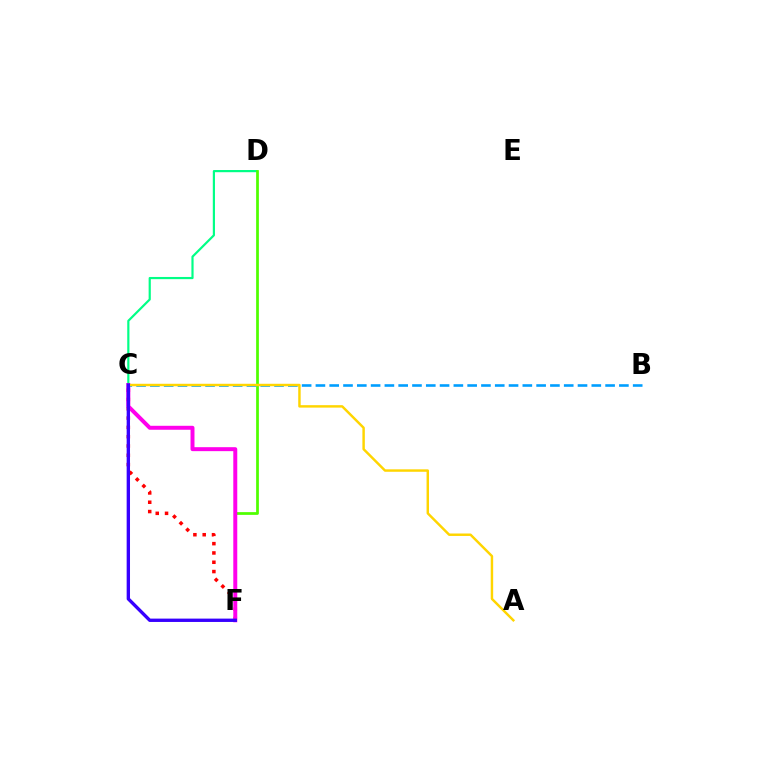{('C', 'D'): [{'color': '#00ff86', 'line_style': 'solid', 'thickness': 1.57}], ('D', 'F'): [{'color': '#4fff00', 'line_style': 'solid', 'thickness': 1.97}], ('C', 'F'): [{'color': '#ff0000', 'line_style': 'dotted', 'thickness': 2.53}, {'color': '#ff00ed', 'line_style': 'solid', 'thickness': 2.86}, {'color': '#3700ff', 'line_style': 'solid', 'thickness': 2.41}], ('B', 'C'): [{'color': '#009eff', 'line_style': 'dashed', 'thickness': 1.87}], ('A', 'C'): [{'color': '#ffd500', 'line_style': 'solid', 'thickness': 1.76}]}